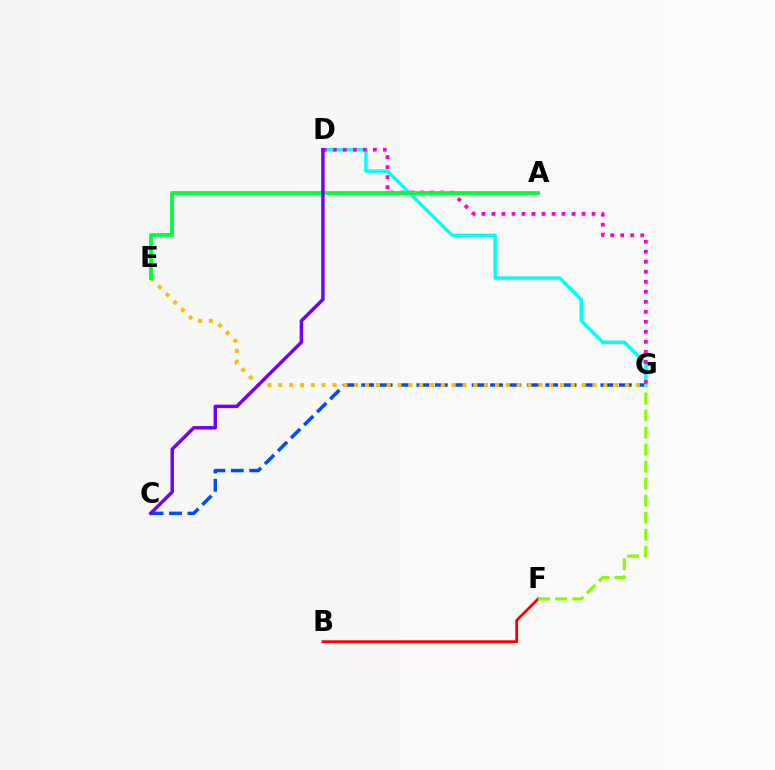{('B', 'F'): [{'color': '#ff0000', 'line_style': 'solid', 'thickness': 2.01}], ('C', 'G'): [{'color': '#004bff', 'line_style': 'dashed', 'thickness': 2.5}], ('E', 'G'): [{'color': '#ffbd00', 'line_style': 'dotted', 'thickness': 2.94}], ('D', 'G'): [{'color': '#00fff6', 'line_style': 'solid', 'thickness': 2.48}, {'color': '#ff00cf', 'line_style': 'dotted', 'thickness': 2.72}], ('A', 'E'): [{'color': '#00ff39', 'line_style': 'solid', 'thickness': 2.76}], ('F', 'G'): [{'color': '#84ff00', 'line_style': 'dashed', 'thickness': 2.31}], ('C', 'D'): [{'color': '#7200ff', 'line_style': 'solid', 'thickness': 2.48}]}